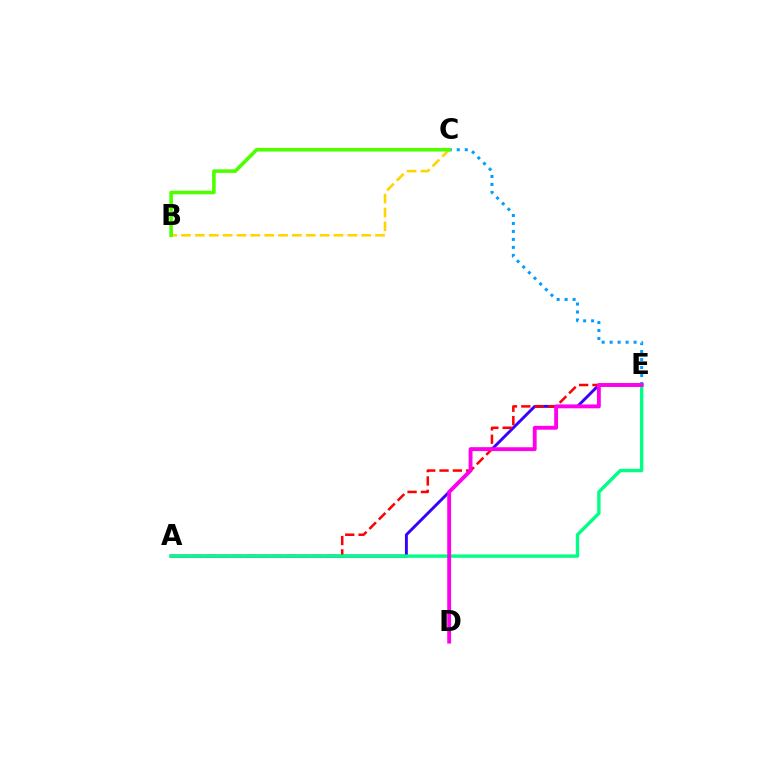{('A', 'E'): [{'color': '#3700ff', 'line_style': 'solid', 'thickness': 2.09}, {'color': '#ff0000', 'line_style': 'dashed', 'thickness': 1.81}, {'color': '#00ff86', 'line_style': 'solid', 'thickness': 2.43}], ('C', 'E'): [{'color': '#009eff', 'line_style': 'dotted', 'thickness': 2.17}], ('B', 'C'): [{'color': '#ffd500', 'line_style': 'dashed', 'thickness': 1.88}, {'color': '#4fff00', 'line_style': 'solid', 'thickness': 2.6}], ('D', 'E'): [{'color': '#ff00ed', 'line_style': 'solid', 'thickness': 2.78}]}